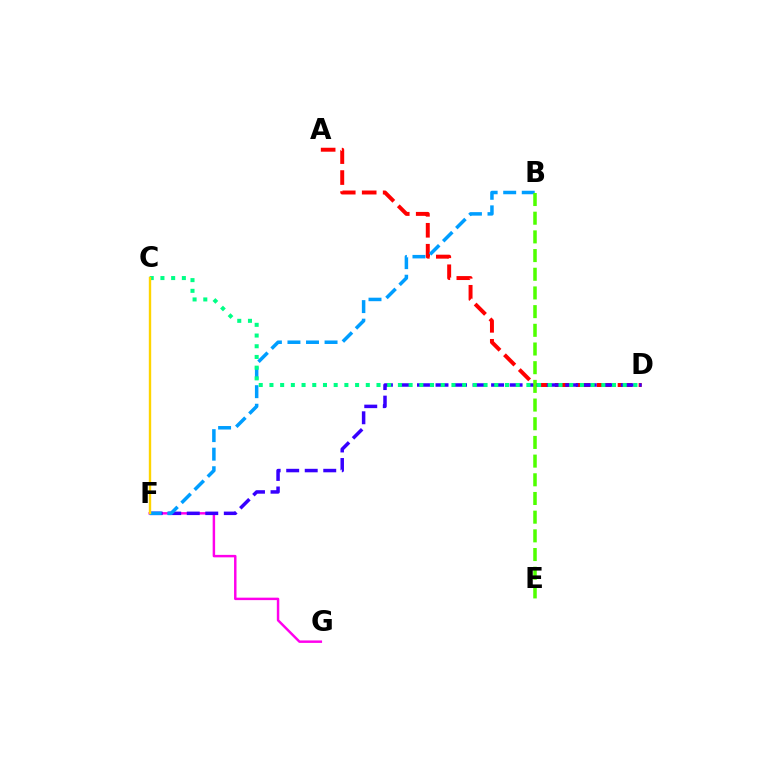{('A', 'D'): [{'color': '#ff0000', 'line_style': 'dashed', 'thickness': 2.85}], ('F', 'G'): [{'color': '#ff00ed', 'line_style': 'solid', 'thickness': 1.77}], ('D', 'F'): [{'color': '#3700ff', 'line_style': 'dashed', 'thickness': 2.52}], ('B', 'F'): [{'color': '#009eff', 'line_style': 'dashed', 'thickness': 2.52}], ('B', 'E'): [{'color': '#4fff00', 'line_style': 'dashed', 'thickness': 2.54}], ('C', 'D'): [{'color': '#00ff86', 'line_style': 'dotted', 'thickness': 2.91}], ('C', 'F'): [{'color': '#ffd500', 'line_style': 'solid', 'thickness': 1.72}]}